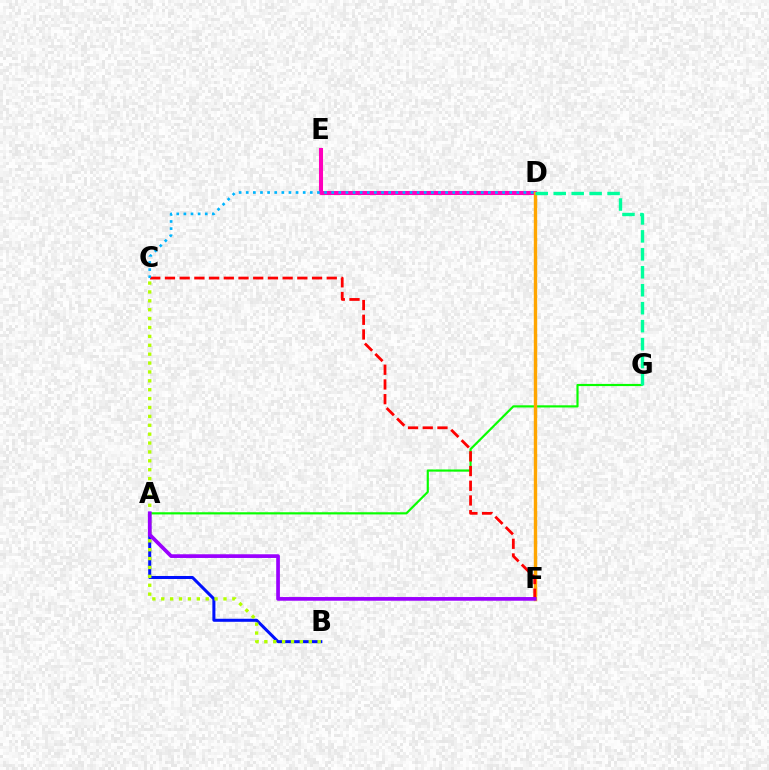{('D', 'E'): [{'color': '#ff00bd', 'line_style': 'solid', 'thickness': 2.92}], ('A', 'G'): [{'color': '#08ff00', 'line_style': 'solid', 'thickness': 1.56}], ('D', 'F'): [{'color': '#ffa500', 'line_style': 'solid', 'thickness': 2.44}], ('C', 'F'): [{'color': '#ff0000', 'line_style': 'dashed', 'thickness': 2.0}], ('A', 'B'): [{'color': '#0010ff', 'line_style': 'solid', 'thickness': 2.18}], ('B', 'C'): [{'color': '#b3ff00', 'line_style': 'dotted', 'thickness': 2.41}], ('C', 'D'): [{'color': '#00b5ff', 'line_style': 'dotted', 'thickness': 1.93}], ('A', 'F'): [{'color': '#9b00ff', 'line_style': 'solid', 'thickness': 2.66}], ('D', 'G'): [{'color': '#00ff9d', 'line_style': 'dashed', 'thickness': 2.44}]}